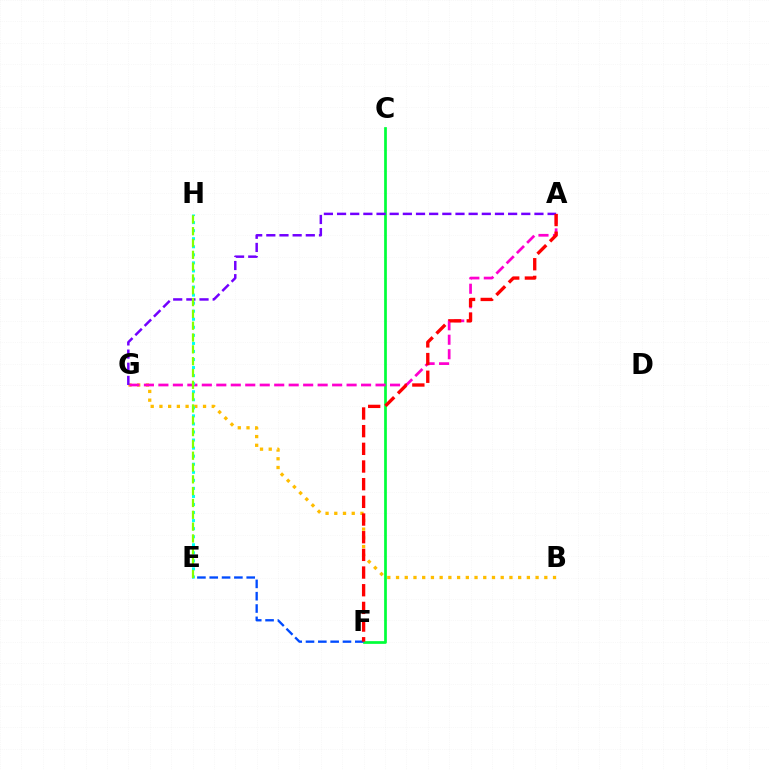{('B', 'G'): [{'color': '#ffbd00', 'line_style': 'dotted', 'thickness': 2.37}], ('C', 'F'): [{'color': '#00ff39', 'line_style': 'solid', 'thickness': 1.96}], ('A', 'G'): [{'color': '#ff00cf', 'line_style': 'dashed', 'thickness': 1.97}, {'color': '#7200ff', 'line_style': 'dashed', 'thickness': 1.79}], ('E', 'F'): [{'color': '#004bff', 'line_style': 'dashed', 'thickness': 1.67}], ('E', 'H'): [{'color': '#00fff6', 'line_style': 'dotted', 'thickness': 2.19}, {'color': '#84ff00', 'line_style': 'dashed', 'thickness': 1.61}], ('A', 'F'): [{'color': '#ff0000', 'line_style': 'dashed', 'thickness': 2.4}]}